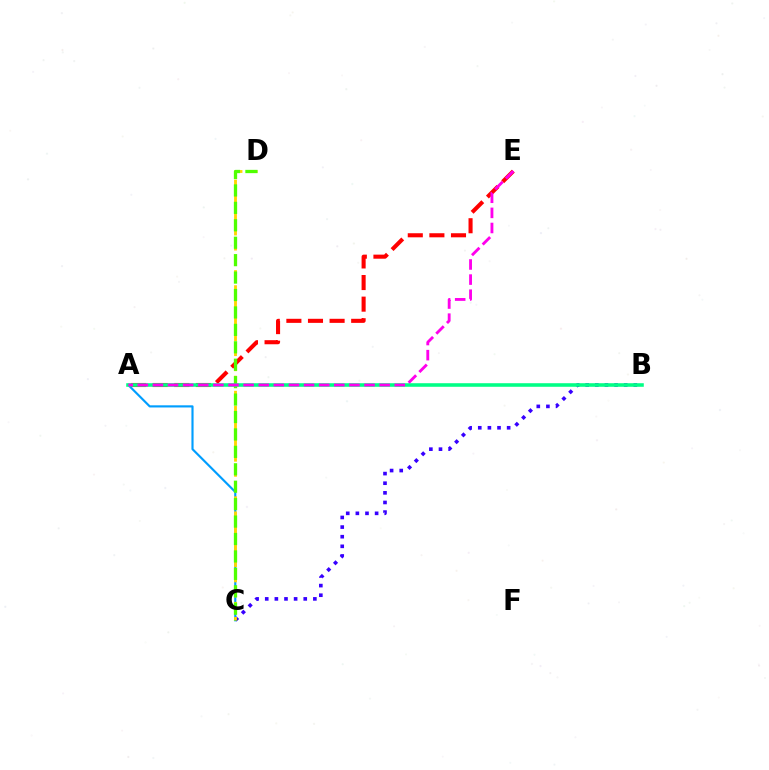{('A', 'C'): [{'color': '#009eff', 'line_style': 'solid', 'thickness': 1.55}], ('B', 'C'): [{'color': '#3700ff', 'line_style': 'dotted', 'thickness': 2.62}], ('C', 'D'): [{'color': '#ffd500', 'line_style': 'dashed', 'thickness': 2.05}, {'color': '#4fff00', 'line_style': 'dashed', 'thickness': 2.37}], ('A', 'E'): [{'color': '#ff0000', 'line_style': 'dashed', 'thickness': 2.93}, {'color': '#ff00ed', 'line_style': 'dashed', 'thickness': 2.05}], ('A', 'B'): [{'color': '#00ff86', 'line_style': 'solid', 'thickness': 2.57}]}